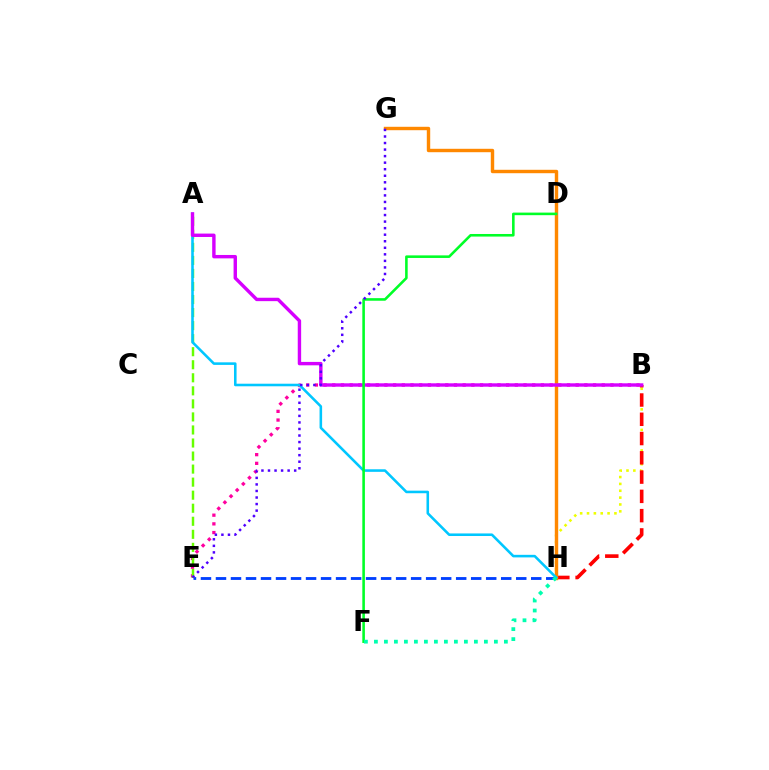{('B', 'E'): [{'color': '#ff00a0', 'line_style': 'dotted', 'thickness': 2.36}], ('E', 'H'): [{'color': '#003fff', 'line_style': 'dashed', 'thickness': 2.04}], ('B', 'H'): [{'color': '#eeff00', 'line_style': 'dotted', 'thickness': 1.86}, {'color': '#ff0000', 'line_style': 'dashed', 'thickness': 2.62}], ('A', 'E'): [{'color': '#66ff00', 'line_style': 'dashed', 'thickness': 1.77}], ('G', 'H'): [{'color': '#ff8800', 'line_style': 'solid', 'thickness': 2.46}], ('A', 'H'): [{'color': '#00c7ff', 'line_style': 'solid', 'thickness': 1.85}], ('A', 'B'): [{'color': '#d600ff', 'line_style': 'solid', 'thickness': 2.45}], ('D', 'F'): [{'color': '#00ff27', 'line_style': 'solid', 'thickness': 1.86}], ('E', 'G'): [{'color': '#4f00ff', 'line_style': 'dotted', 'thickness': 1.78}], ('F', 'H'): [{'color': '#00ffaf', 'line_style': 'dotted', 'thickness': 2.72}]}